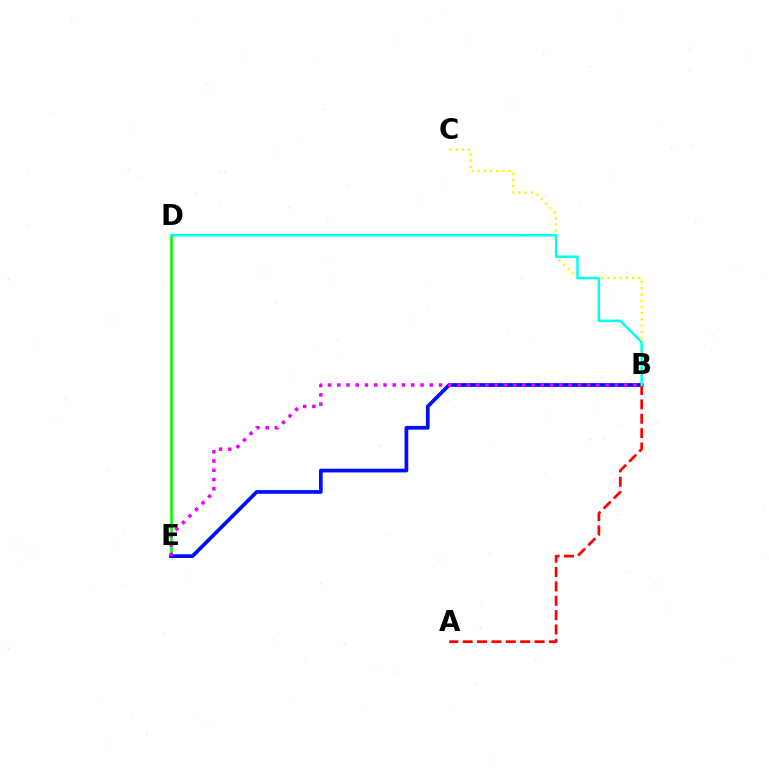{('B', 'C'): [{'color': '#fcf500', 'line_style': 'dotted', 'thickness': 1.69}], ('D', 'E'): [{'color': '#08ff00', 'line_style': 'solid', 'thickness': 1.91}], ('B', 'E'): [{'color': '#0010ff', 'line_style': 'solid', 'thickness': 2.69}, {'color': '#ee00ff', 'line_style': 'dotted', 'thickness': 2.51}], ('A', 'B'): [{'color': '#ff0000', 'line_style': 'dashed', 'thickness': 1.95}], ('B', 'D'): [{'color': '#00fff6', 'line_style': 'solid', 'thickness': 1.78}]}